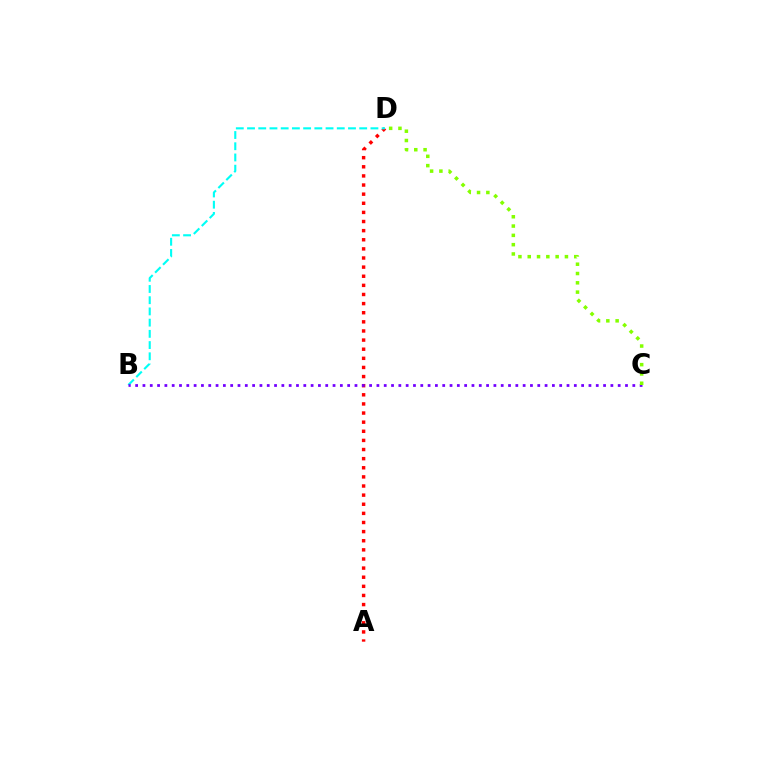{('A', 'D'): [{'color': '#ff0000', 'line_style': 'dotted', 'thickness': 2.48}], ('B', 'D'): [{'color': '#00fff6', 'line_style': 'dashed', 'thickness': 1.52}], ('B', 'C'): [{'color': '#7200ff', 'line_style': 'dotted', 'thickness': 1.99}], ('C', 'D'): [{'color': '#84ff00', 'line_style': 'dotted', 'thickness': 2.53}]}